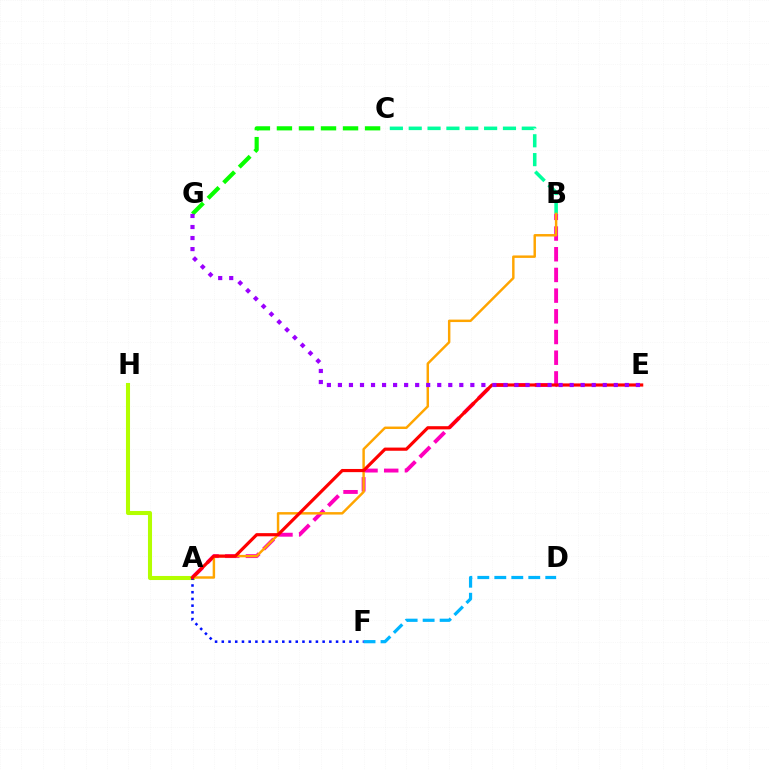{('B', 'C'): [{'color': '#00ff9d', 'line_style': 'dashed', 'thickness': 2.56}], ('D', 'F'): [{'color': '#00b5ff', 'line_style': 'dashed', 'thickness': 2.31}], ('A', 'B'): [{'color': '#ff00bd', 'line_style': 'dashed', 'thickness': 2.81}, {'color': '#ffa500', 'line_style': 'solid', 'thickness': 1.77}], ('A', 'H'): [{'color': '#b3ff00', 'line_style': 'solid', 'thickness': 2.93}], ('C', 'G'): [{'color': '#08ff00', 'line_style': 'dashed', 'thickness': 2.99}], ('A', 'F'): [{'color': '#0010ff', 'line_style': 'dotted', 'thickness': 1.83}], ('A', 'E'): [{'color': '#ff0000', 'line_style': 'solid', 'thickness': 2.29}], ('E', 'G'): [{'color': '#9b00ff', 'line_style': 'dotted', 'thickness': 3.0}]}